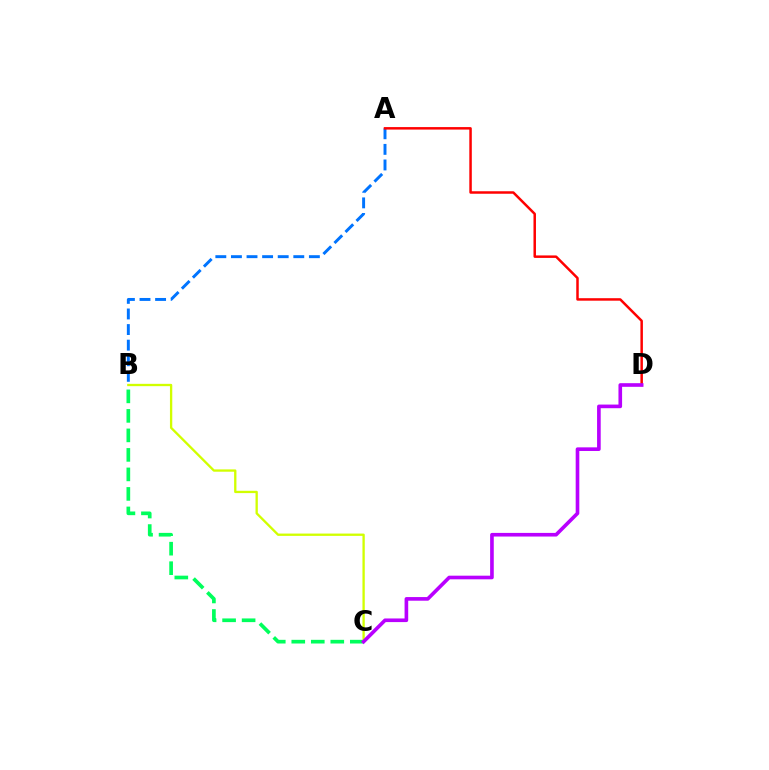{('B', 'C'): [{'color': '#00ff5c', 'line_style': 'dashed', 'thickness': 2.65}, {'color': '#d1ff00', 'line_style': 'solid', 'thickness': 1.67}], ('A', 'B'): [{'color': '#0074ff', 'line_style': 'dashed', 'thickness': 2.12}], ('A', 'D'): [{'color': '#ff0000', 'line_style': 'solid', 'thickness': 1.79}], ('C', 'D'): [{'color': '#b900ff', 'line_style': 'solid', 'thickness': 2.62}]}